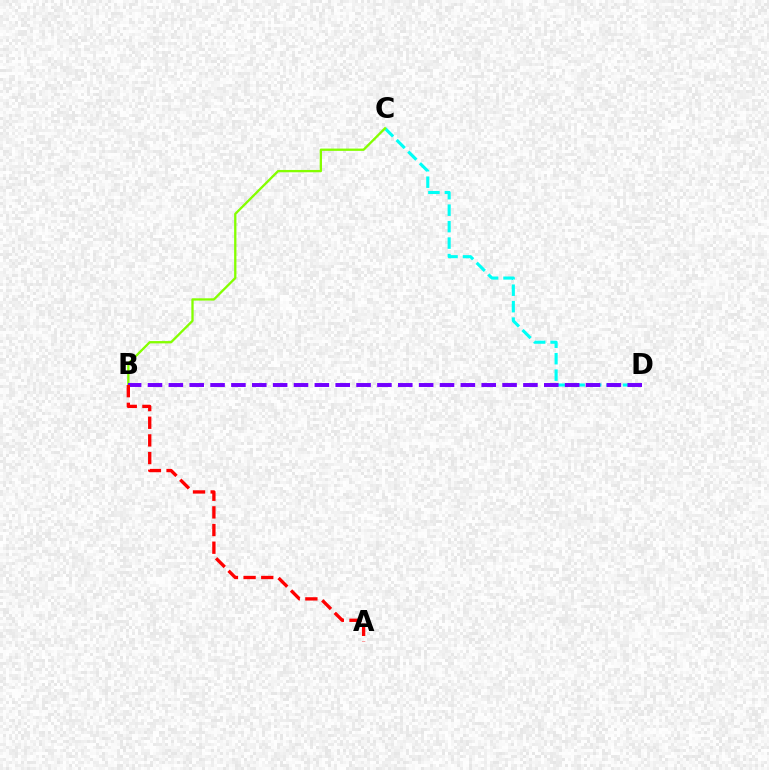{('C', 'D'): [{'color': '#00fff6', 'line_style': 'dashed', 'thickness': 2.24}], ('B', 'C'): [{'color': '#84ff00', 'line_style': 'solid', 'thickness': 1.66}], ('B', 'D'): [{'color': '#7200ff', 'line_style': 'dashed', 'thickness': 2.83}], ('A', 'B'): [{'color': '#ff0000', 'line_style': 'dashed', 'thickness': 2.4}]}